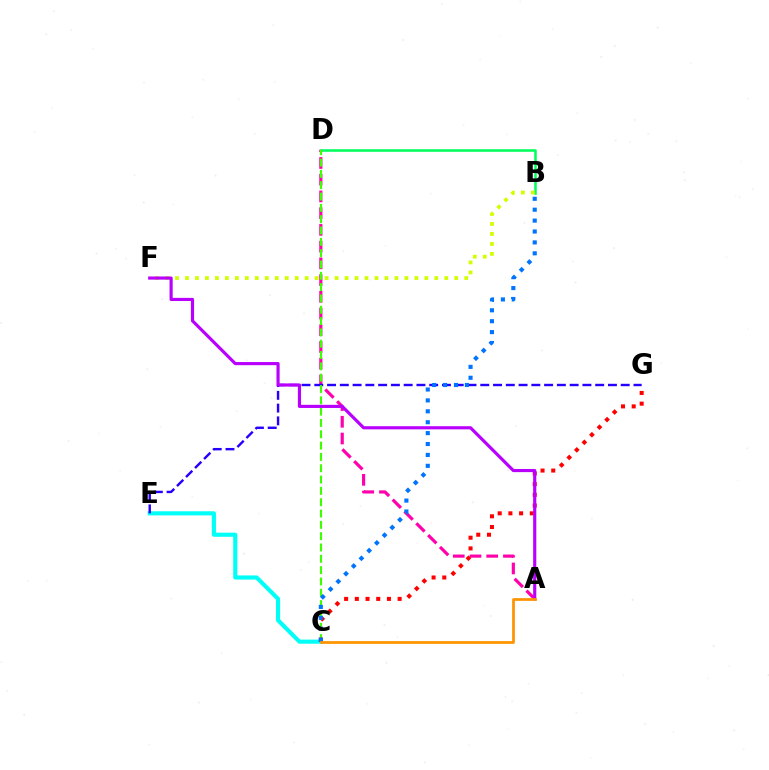{('C', 'E'): [{'color': '#00fff6', 'line_style': 'solid', 'thickness': 2.97}], ('A', 'D'): [{'color': '#ff00ac', 'line_style': 'dashed', 'thickness': 2.27}], ('B', 'D'): [{'color': '#00ff5c', 'line_style': 'solid', 'thickness': 1.83}], ('E', 'G'): [{'color': '#2500ff', 'line_style': 'dashed', 'thickness': 1.73}], ('C', 'D'): [{'color': '#3dff00', 'line_style': 'dashed', 'thickness': 1.54}], ('C', 'G'): [{'color': '#ff0000', 'line_style': 'dotted', 'thickness': 2.91}], ('B', 'F'): [{'color': '#d1ff00', 'line_style': 'dotted', 'thickness': 2.71}], ('B', 'C'): [{'color': '#0074ff', 'line_style': 'dotted', 'thickness': 2.96}], ('A', 'F'): [{'color': '#b900ff', 'line_style': 'solid', 'thickness': 2.27}], ('A', 'C'): [{'color': '#ff9400', 'line_style': 'solid', 'thickness': 1.97}]}